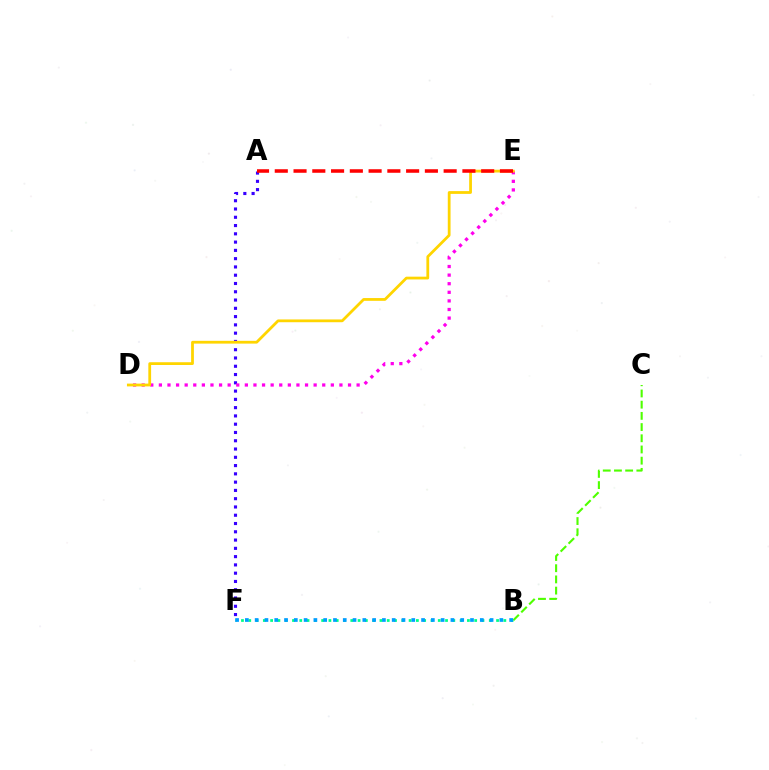{('A', 'F'): [{'color': '#3700ff', 'line_style': 'dotted', 'thickness': 2.25}], ('B', 'C'): [{'color': '#4fff00', 'line_style': 'dashed', 'thickness': 1.52}], ('B', 'F'): [{'color': '#00ff86', 'line_style': 'dotted', 'thickness': 1.98}, {'color': '#009eff', 'line_style': 'dotted', 'thickness': 2.66}], ('D', 'E'): [{'color': '#ff00ed', 'line_style': 'dotted', 'thickness': 2.34}, {'color': '#ffd500', 'line_style': 'solid', 'thickness': 2.0}], ('A', 'E'): [{'color': '#ff0000', 'line_style': 'dashed', 'thickness': 2.55}]}